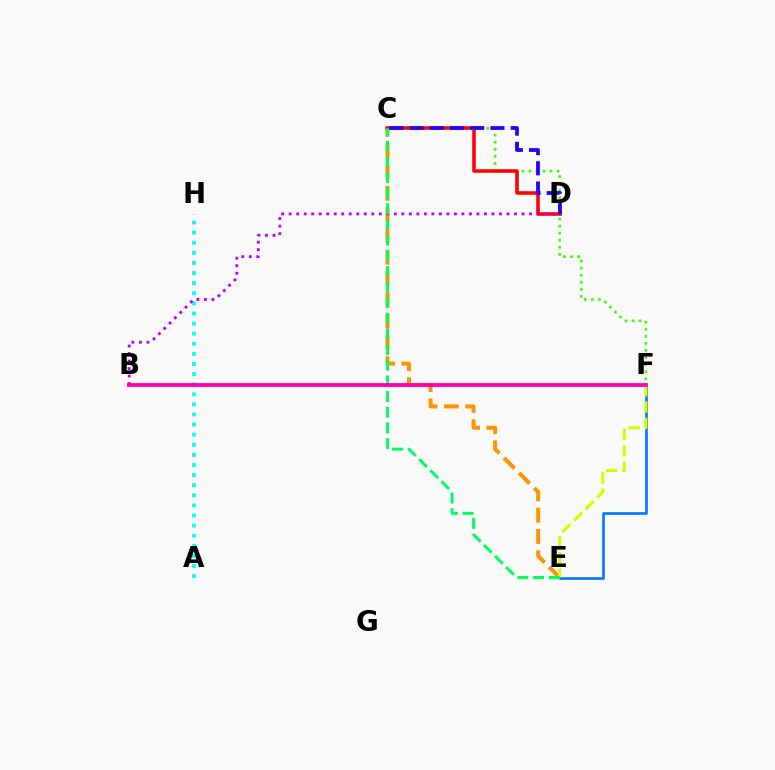{('C', 'F'): [{'color': '#3dff00', 'line_style': 'dotted', 'thickness': 1.92}], ('C', 'E'): [{'color': '#ff9400', 'line_style': 'dashed', 'thickness': 2.89}, {'color': '#00ff5c', 'line_style': 'dashed', 'thickness': 2.13}], ('A', 'H'): [{'color': '#00fff6', 'line_style': 'dotted', 'thickness': 2.74}], ('E', 'F'): [{'color': '#0074ff', 'line_style': 'solid', 'thickness': 1.88}, {'color': '#d1ff00', 'line_style': 'dashed', 'thickness': 2.21}], ('C', 'D'): [{'color': '#ff0000', 'line_style': 'solid', 'thickness': 2.56}, {'color': '#2500ff', 'line_style': 'dashed', 'thickness': 2.75}], ('B', 'D'): [{'color': '#b900ff', 'line_style': 'dotted', 'thickness': 2.04}], ('B', 'F'): [{'color': '#ff00ac', 'line_style': 'solid', 'thickness': 2.75}]}